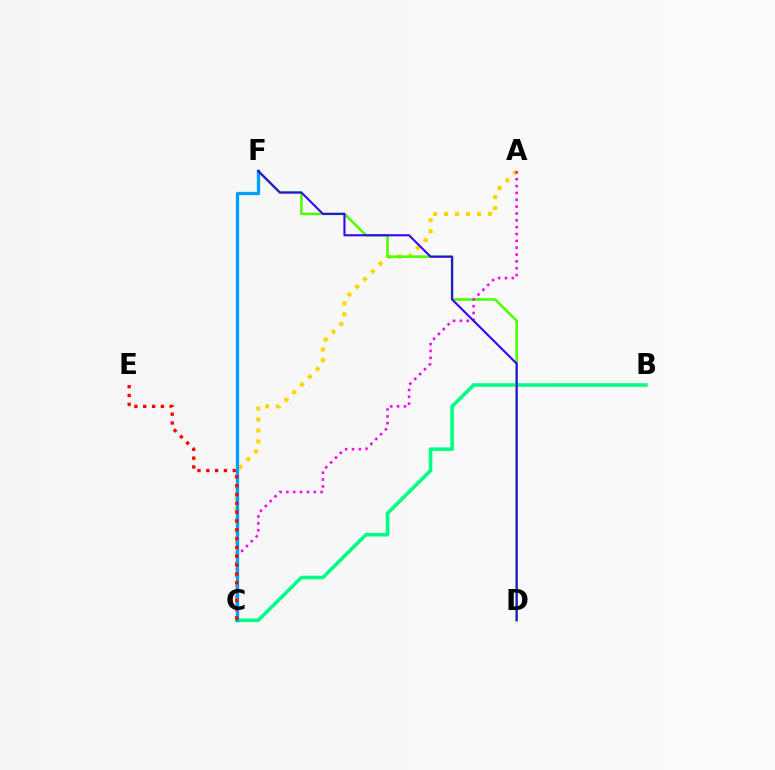{('A', 'C'): [{'color': '#ffd500', 'line_style': 'dotted', 'thickness': 2.98}, {'color': '#ff00ed', 'line_style': 'dotted', 'thickness': 1.86}], ('B', 'C'): [{'color': '#00ff86', 'line_style': 'solid', 'thickness': 2.59}], ('D', 'F'): [{'color': '#4fff00', 'line_style': 'solid', 'thickness': 1.87}, {'color': '#3700ff', 'line_style': 'solid', 'thickness': 1.51}], ('C', 'F'): [{'color': '#009eff', 'line_style': 'solid', 'thickness': 2.38}], ('C', 'E'): [{'color': '#ff0000', 'line_style': 'dotted', 'thickness': 2.4}]}